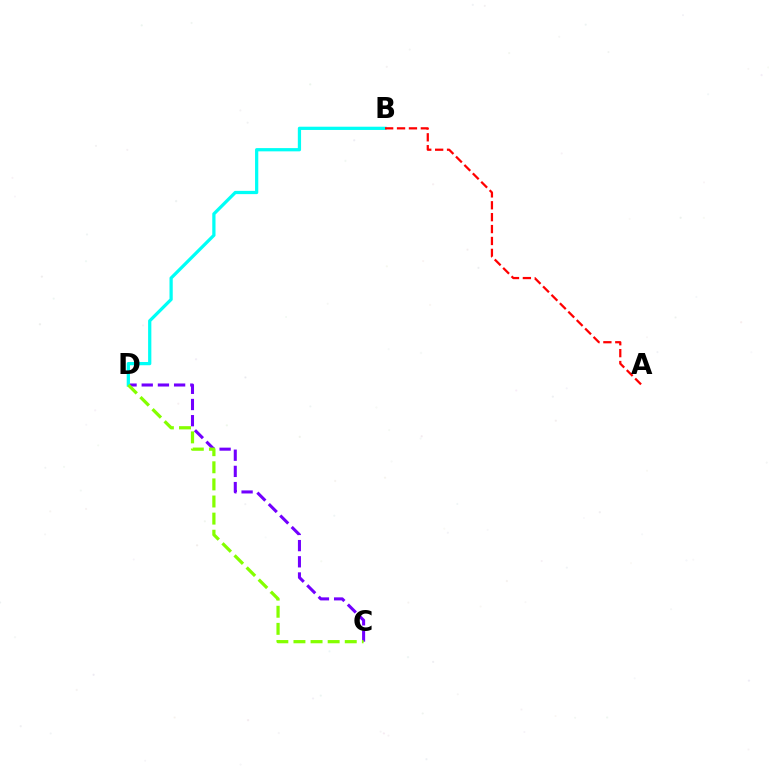{('C', 'D'): [{'color': '#7200ff', 'line_style': 'dashed', 'thickness': 2.2}, {'color': '#84ff00', 'line_style': 'dashed', 'thickness': 2.32}], ('B', 'D'): [{'color': '#00fff6', 'line_style': 'solid', 'thickness': 2.34}], ('A', 'B'): [{'color': '#ff0000', 'line_style': 'dashed', 'thickness': 1.62}]}